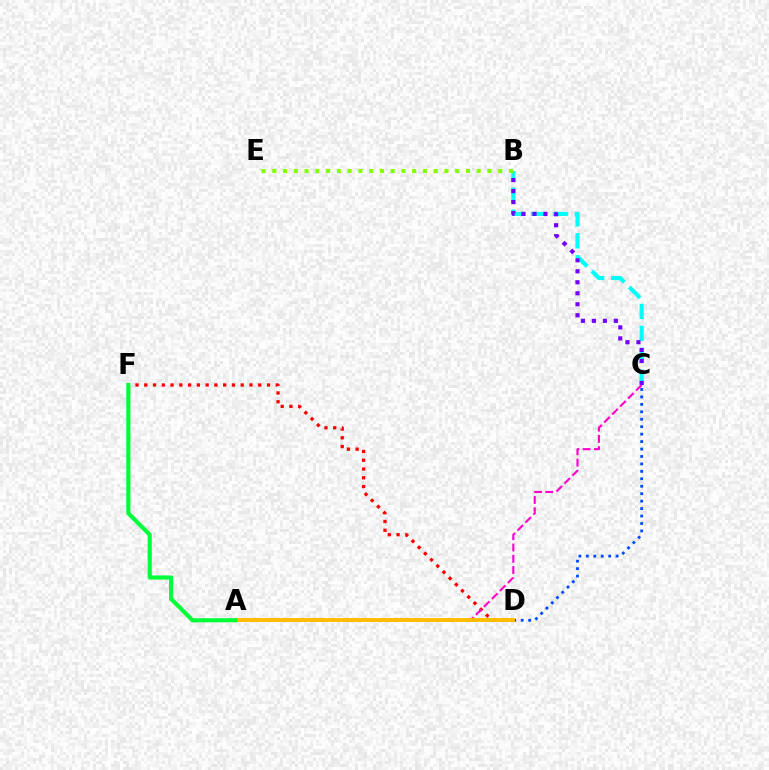{('B', 'C'): [{'color': '#00fff6', 'line_style': 'dashed', 'thickness': 2.98}, {'color': '#7200ff', 'line_style': 'dotted', 'thickness': 2.99}], ('C', 'D'): [{'color': '#004bff', 'line_style': 'dotted', 'thickness': 2.02}], ('B', 'E'): [{'color': '#84ff00', 'line_style': 'dotted', 'thickness': 2.92}], ('D', 'F'): [{'color': '#ff0000', 'line_style': 'dotted', 'thickness': 2.38}], ('A', 'C'): [{'color': '#ff00cf', 'line_style': 'dashed', 'thickness': 1.53}], ('A', 'D'): [{'color': '#ffbd00', 'line_style': 'solid', 'thickness': 2.8}], ('A', 'F'): [{'color': '#00ff39', 'line_style': 'solid', 'thickness': 2.97}]}